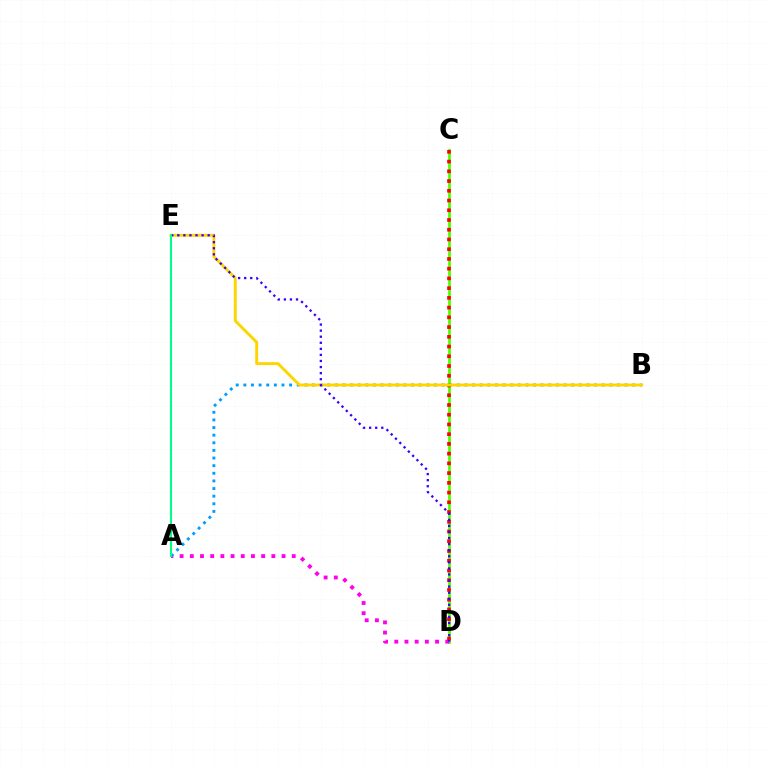{('C', 'D'): [{'color': '#4fff00', 'line_style': 'solid', 'thickness': 1.98}, {'color': '#ff0000', 'line_style': 'dotted', 'thickness': 2.65}], ('A', 'D'): [{'color': '#ff00ed', 'line_style': 'dotted', 'thickness': 2.77}], ('A', 'B'): [{'color': '#009eff', 'line_style': 'dotted', 'thickness': 2.07}], ('B', 'E'): [{'color': '#ffd500', 'line_style': 'solid', 'thickness': 2.1}], ('D', 'E'): [{'color': '#3700ff', 'line_style': 'dotted', 'thickness': 1.65}], ('A', 'E'): [{'color': '#00ff86', 'line_style': 'solid', 'thickness': 1.51}]}